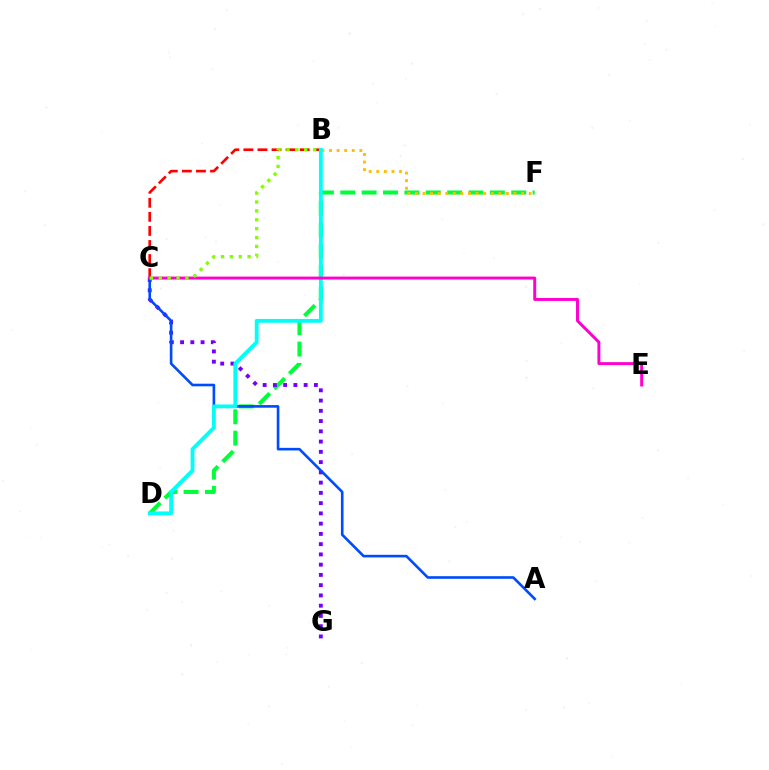{('D', 'F'): [{'color': '#00ff39', 'line_style': 'dashed', 'thickness': 2.9}], ('B', 'F'): [{'color': '#ffbd00', 'line_style': 'dotted', 'thickness': 2.06}], ('B', 'C'): [{'color': '#ff0000', 'line_style': 'dashed', 'thickness': 1.91}, {'color': '#84ff00', 'line_style': 'dotted', 'thickness': 2.41}], ('C', 'G'): [{'color': '#7200ff', 'line_style': 'dotted', 'thickness': 2.79}], ('A', 'C'): [{'color': '#004bff', 'line_style': 'solid', 'thickness': 1.88}], ('B', 'D'): [{'color': '#00fff6', 'line_style': 'solid', 'thickness': 2.74}], ('C', 'E'): [{'color': '#ff00cf', 'line_style': 'solid', 'thickness': 2.12}]}